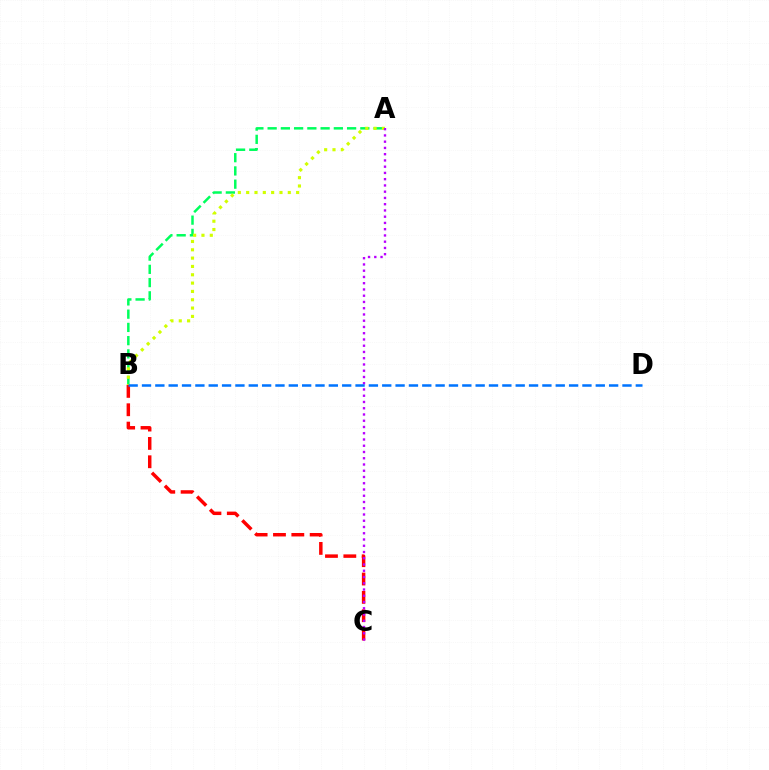{('B', 'C'): [{'color': '#ff0000', 'line_style': 'dashed', 'thickness': 2.49}], ('A', 'B'): [{'color': '#00ff5c', 'line_style': 'dashed', 'thickness': 1.8}, {'color': '#d1ff00', 'line_style': 'dotted', 'thickness': 2.26}], ('A', 'C'): [{'color': '#b900ff', 'line_style': 'dotted', 'thickness': 1.7}], ('B', 'D'): [{'color': '#0074ff', 'line_style': 'dashed', 'thickness': 1.81}]}